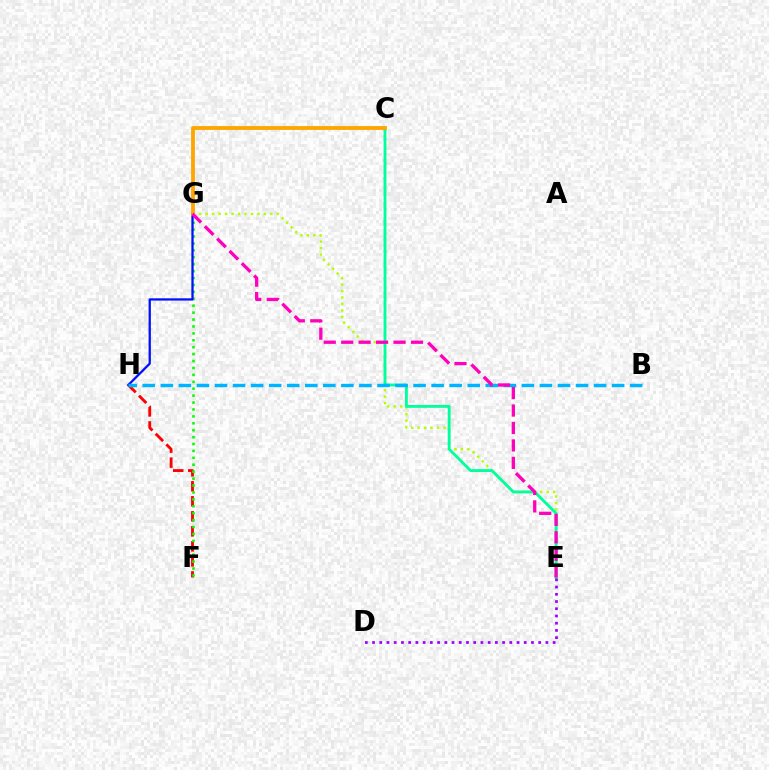{('F', 'H'): [{'color': '#ff0000', 'line_style': 'dashed', 'thickness': 2.04}], ('F', 'G'): [{'color': '#08ff00', 'line_style': 'dotted', 'thickness': 1.88}], ('G', 'H'): [{'color': '#0010ff', 'line_style': 'solid', 'thickness': 1.64}], ('E', 'G'): [{'color': '#b3ff00', 'line_style': 'dotted', 'thickness': 1.76}, {'color': '#ff00bd', 'line_style': 'dashed', 'thickness': 2.37}], ('C', 'E'): [{'color': '#00ff9d', 'line_style': 'solid', 'thickness': 2.06}], ('B', 'H'): [{'color': '#00b5ff', 'line_style': 'dashed', 'thickness': 2.45}], ('D', 'E'): [{'color': '#9b00ff', 'line_style': 'dotted', 'thickness': 1.96}], ('C', 'G'): [{'color': '#ffa500', 'line_style': 'solid', 'thickness': 2.75}]}